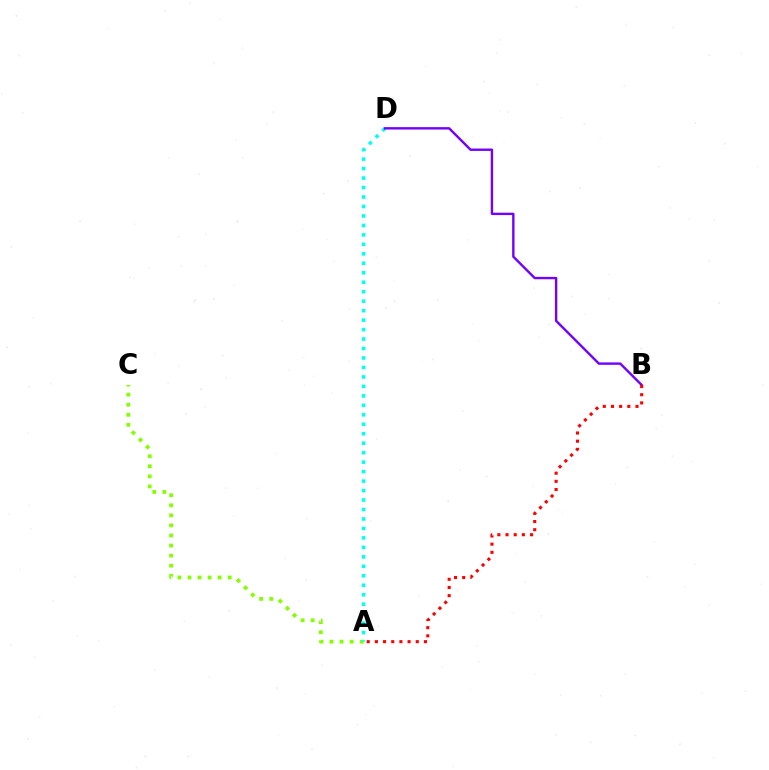{('A', 'C'): [{'color': '#84ff00', 'line_style': 'dotted', 'thickness': 2.73}], ('A', 'D'): [{'color': '#00fff6', 'line_style': 'dotted', 'thickness': 2.57}], ('B', 'D'): [{'color': '#7200ff', 'line_style': 'solid', 'thickness': 1.72}], ('A', 'B'): [{'color': '#ff0000', 'line_style': 'dotted', 'thickness': 2.22}]}